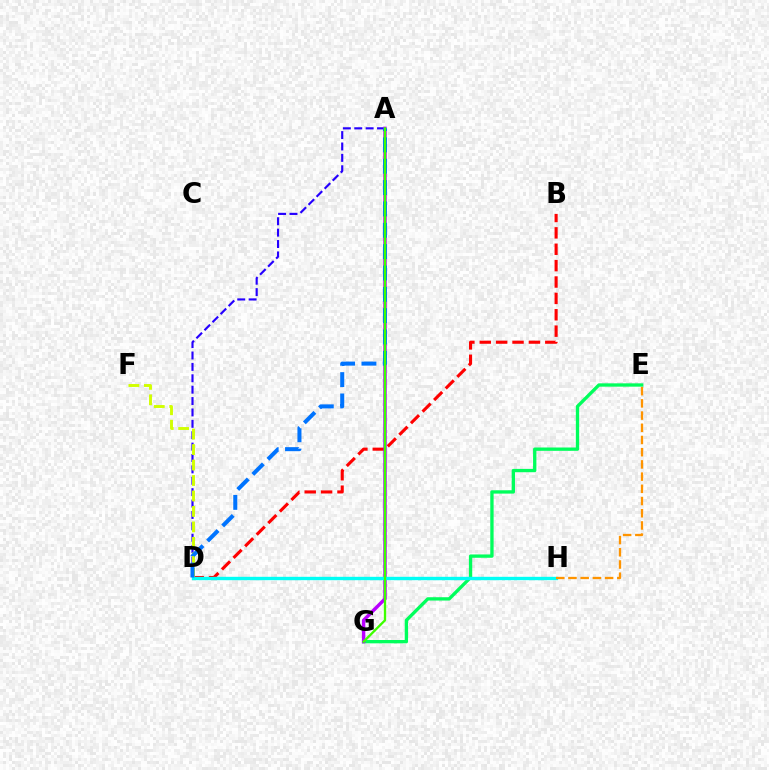{('E', 'G'): [{'color': '#00ff5c', 'line_style': 'solid', 'thickness': 2.39}], ('B', 'D'): [{'color': '#ff0000', 'line_style': 'dashed', 'thickness': 2.23}], ('A', 'D'): [{'color': '#2500ff', 'line_style': 'dashed', 'thickness': 1.55}, {'color': '#0074ff', 'line_style': 'dashed', 'thickness': 2.9}], ('D', 'H'): [{'color': '#ff00ac', 'line_style': 'solid', 'thickness': 1.83}, {'color': '#00fff6', 'line_style': 'solid', 'thickness': 2.43}], ('A', 'G'): [{'color': '#b900ff', 'line_style': 'solid', 'thickness': 2.46}, {'color': '#3dff00', 'line_style': 'solid', 'thickness': 1.66}], ('D', 'F'): [{'color': '#d1ff00', 'line_style': 'dashed', 'thickness': 2.1}], ('E', 'H'): [{'color': '#ff9400', 'line_style': 'dashed', 'thickness': 1.66}]}